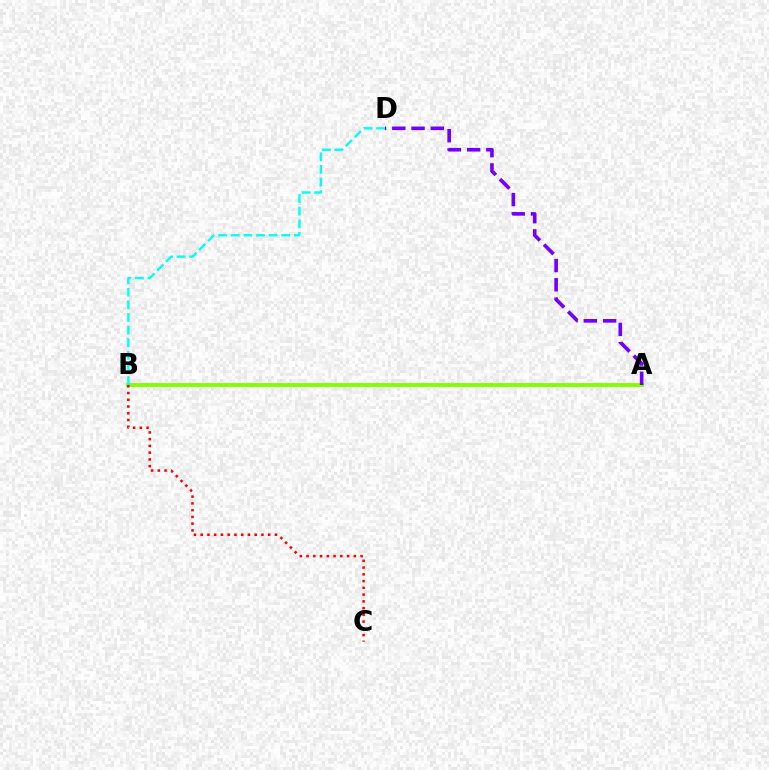{('A', 'B'): [{'color': '#84ff00', 'line_style': 'solid', 'thickness': 2.81}], ('B', 'D'): [{'color': '#00fff6', 'line_style': 'dashed', 'thickness': 1.71}], ('A', 'D'): [{'color': '#7200ff', 'line_style': 'dashed', 'thickness': 2.61}], ('B', 'C'): [{'color': '#ff0000', 'line_style': 'dotted', 'thickness': 1.83}]}